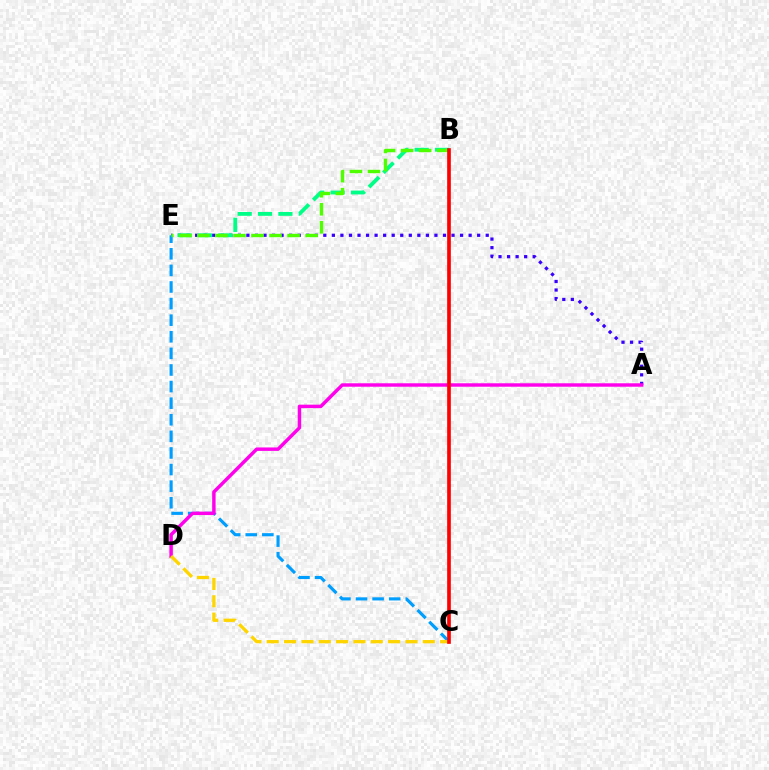{('A', 'E'): [{'color': '#3700ff', 'line_style': 'dotted', 'thickness': 2.32}], ('B', 'E'): [{'color': '#00ff86', 'line_style': 'dashed', 'thickness': 2.77}, {'color': '#4fff00', 'line_style': 'dashed', 'thickness': 2.45}], ('C', 'E'): [{'color': '#009eff', 'line_style': 'dashed', 'thickness': 2.25}], ('A', 'D'): [{'color': '#ff00ed', 'line_style': 'solid', 'thickness': 2.48}], ('C', 'D'): [{'color': '#ffd500', 'line_style': 'dashed', 'thickness': 2.36}], ('B', 'C'): [{'color': '#ff0000', 'line_style': 'solid', 'thickness': 2.64}]}